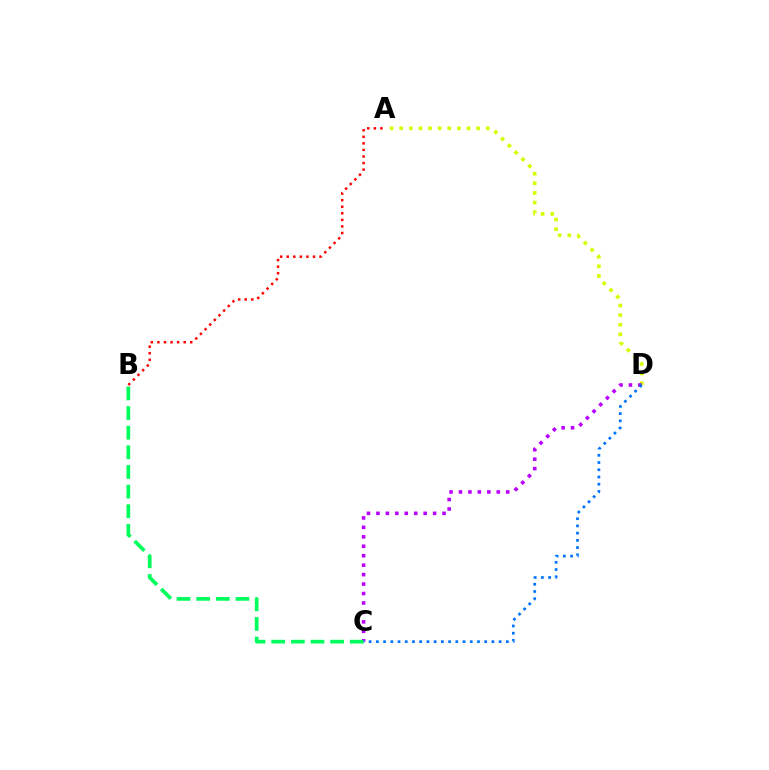{('A', 'B'): [{'color': '#ff0000', 'line_style': 'dotted', 'thickness': 1.78}], ('A', 'D'): [{'color': '#d1ff00', 'line_style': 'dotted', 'thickness': 2.61}], ('C', 'D'): [{'color': '#b900ff', 'line_style': 'dotted', 'thickness': 2.57}, {'color': '#0074ff', 'line_style': 'dotted', 'thickness': 1.96}], ('B', 'C'): [{'color': '#00ff5c', 'line_style': 'dashed', 'thickness': 2.67}]}